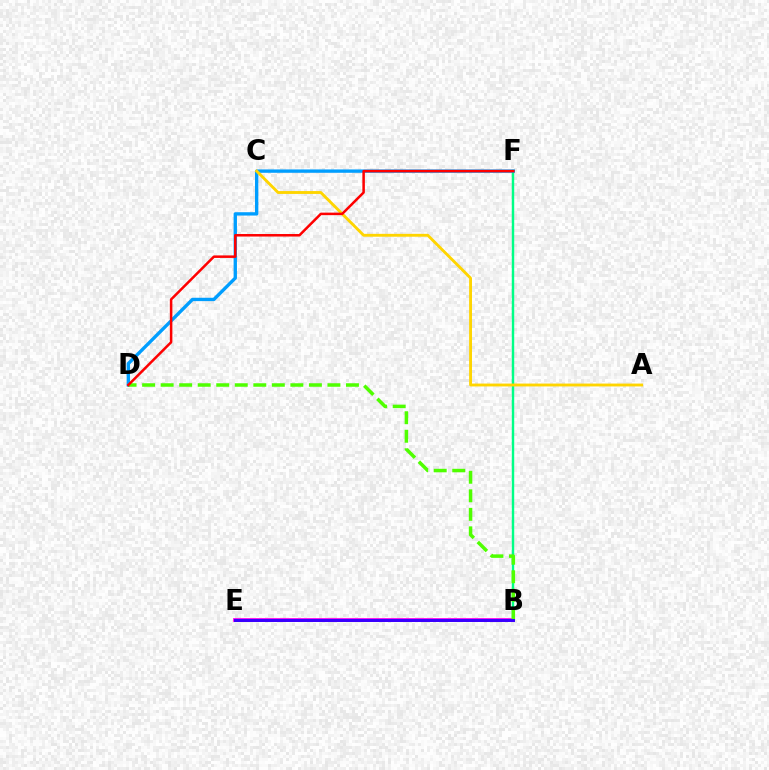{('B', 'F'): [{'color': '#00ff86', 'line_style': 'solid', 'thickness': 1.74}], ('D', 'F'): [{'color': '#009eff', 'line_style': 'solid', 'thickness': 2.41}, {'color': '#ff0000', 'line_style': 'solid', 'thickness': 1.81}], ('A', 'C'): [{'color': '#ffd500', 'line_style': 'solid', 'thickness': 2.06}], ('B', 'E'): [{'color': '#ff00ed', 'line_style': 'solid', 'thickness': 2.72}, {'color': '#3700ff', 'line_style': 'solid', 'thickness': 2.13}], ('B', 'D'): [{'color': '#4fff00', 'line_style': 'dashed', 'thickness': 2.52}]}